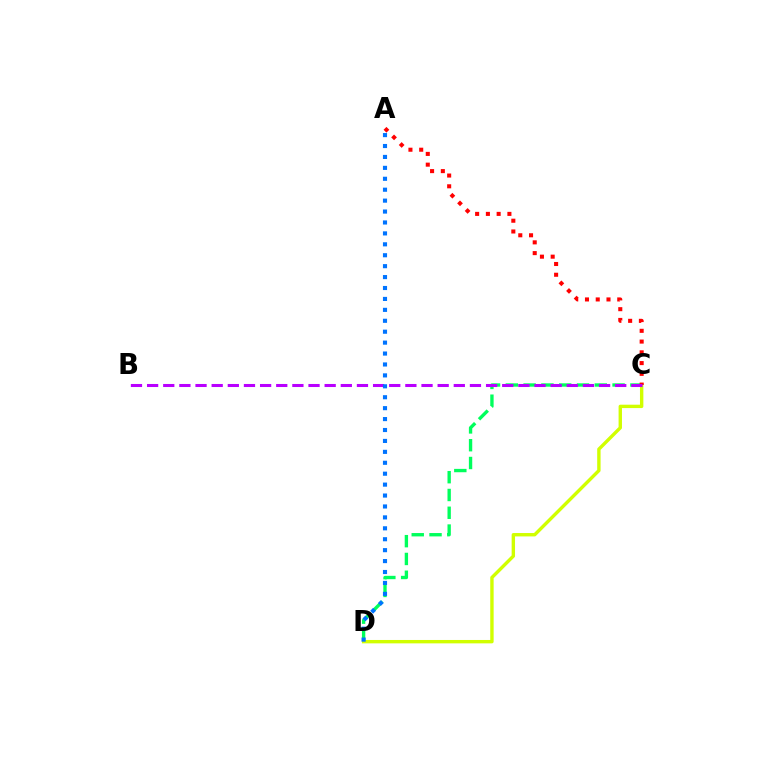{('C', 'D'): [{'color': '#00ff5c', 'line_style': 'dashed', 'thickness': 2.42}, {'color': '#d1ff00', 'line_style': 'solid', 'thickness': 2.44}], ('A', 'C'): [{'color': '#ff0000', 'line_style': 'dotted', 'thickness': 2.92}], ('B', 'C'): [{'color': '#b900ff', 'line_style': 'dashed', 'thickness': 2.19}], ('A', 'D'): [{'color': '#0074ff', 'line_style': 'dotted', 'thickness': 2.97}]}